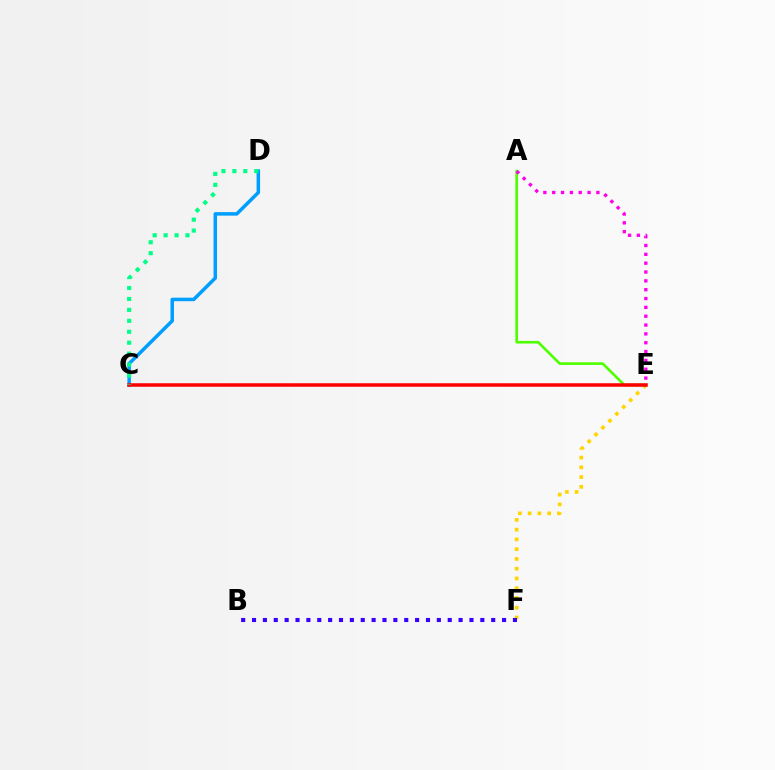{('E', 'F'): [{'color': '#ffd500', 'line_style': 'dotted', 'thickness': 2.65}], ('C', 'D'): [{'color': '#009eff', 'line_style': 'solid', 'thickness': 2.53}, {'color': '#00ff86', 'line_style': 'dotted', 'thickness': 2.97}], ('A', 'E'): [{'color': '#4fff00', 'line_style': 'solid', 'thickness': 1.91}, {'color': '#ff00ed', 'line_style': 'dotted', 'thickness': 2.4}], ('C', 'E'): [{'color': '#ff0000', 'line_style': 'solid', 'thickness': 2.53}], ('B', 'F'): [{'color': '#3700ff', 'line_style': 'dotted', 'thickness': 2.95}]}